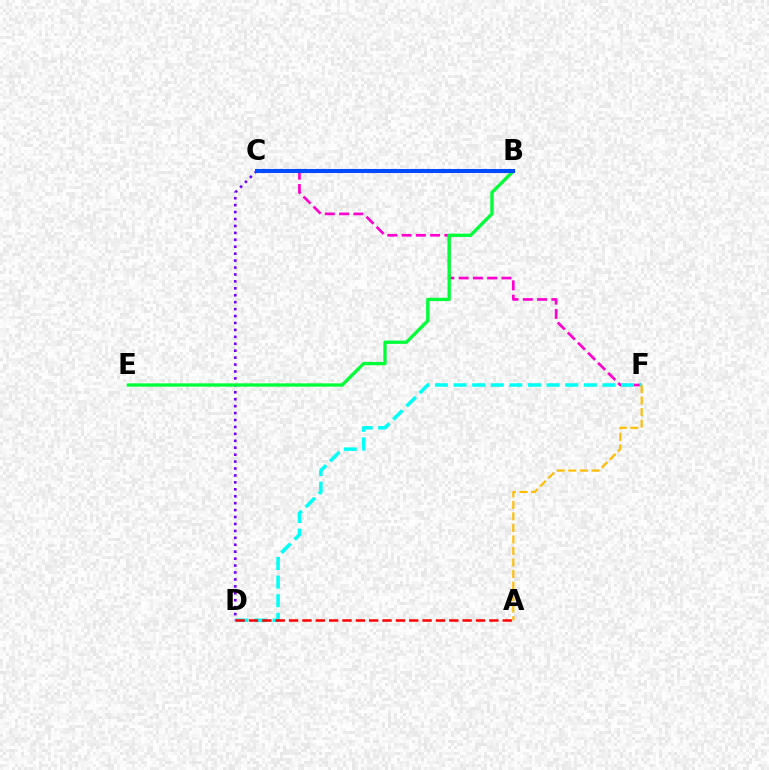{('C', 'F'): [{'color': '#ff00cf', 'line_style': 'dashed', 'thickness': 1.94}], ('D', 'F'): [{'color': '#00fff6', 'line_style': 'dashed', 'thickness': 2.53}], ('C', 'D'): [{'color': '#7200ff', 'line_style': 'dotted', 'thickness': 1.88}], ('B', 'E'): [{'color': '#00ff39', 'line_style': 'solid', 'thickness': 2.38}], ('B', 'C'): [{'color': '#84ff00', 'line_style': 'dotted', 'thickness': 2.6}, {'color': '#004bff', 'line_style': 'solid', 'thickness': 2.91}], ('A', 'D'): [{'color': '#ff0000', 'line_style': 'dashed', 'thickness': 1.81}], ('A', 'F'): [{'color': '#ffbd00', 'line_style': 'dashed', 'thickness': 1.57}]}